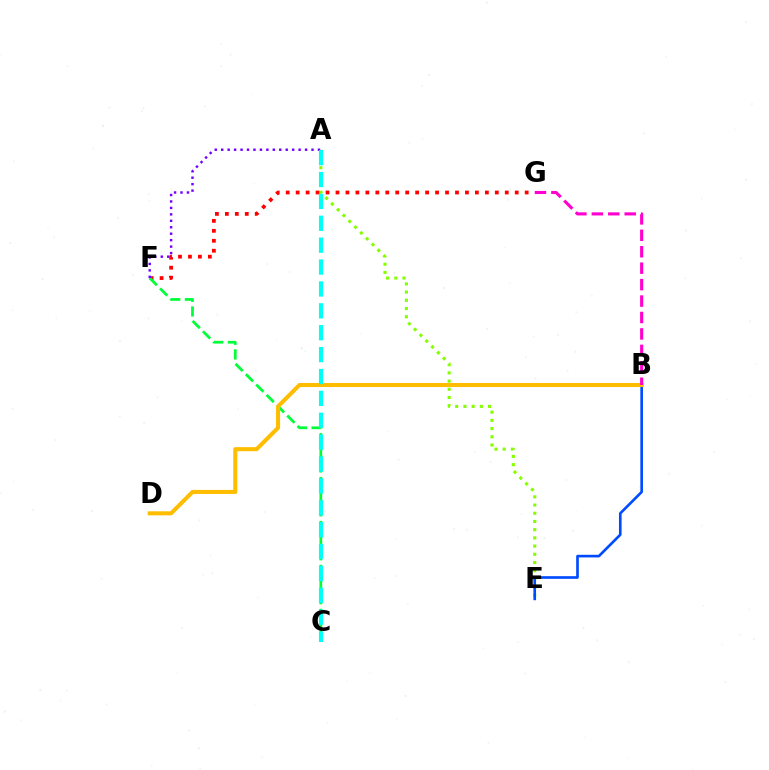{('A', 'E'): [{'color': '#84ff00', 'line_style': 'dotted', 'thickness': 2.23}], ('F', 'G'): [{'color': '#ff0000', 'line_style': 'dotted', 'thickness': 2.71}], ('B', 'E'): [{'color': '#004bff', 'line_style': 'solid', 'thickness': 1.91}], ('C', 'F'): [{'color': '#00ff39', 'line_style': 'dashed', 'thickness': 1.99}], ('B', 'D'): [{'color': '#ffbd00', 'line_style': 'solid', 'thickness': 2.91}], ('A', 'F'): [{'color': '#7200ff', 'line_style': 'dotted', 'thickness': 1.75}], ('B', 'G'): [{'color': '#ff00cf', 'line_style': 'dashed', 'thickness': 2.23}], ('A', 'C'): [{'color': '#00fff6', 'line_style': 'dashed', 'thickness': 2.97}]}